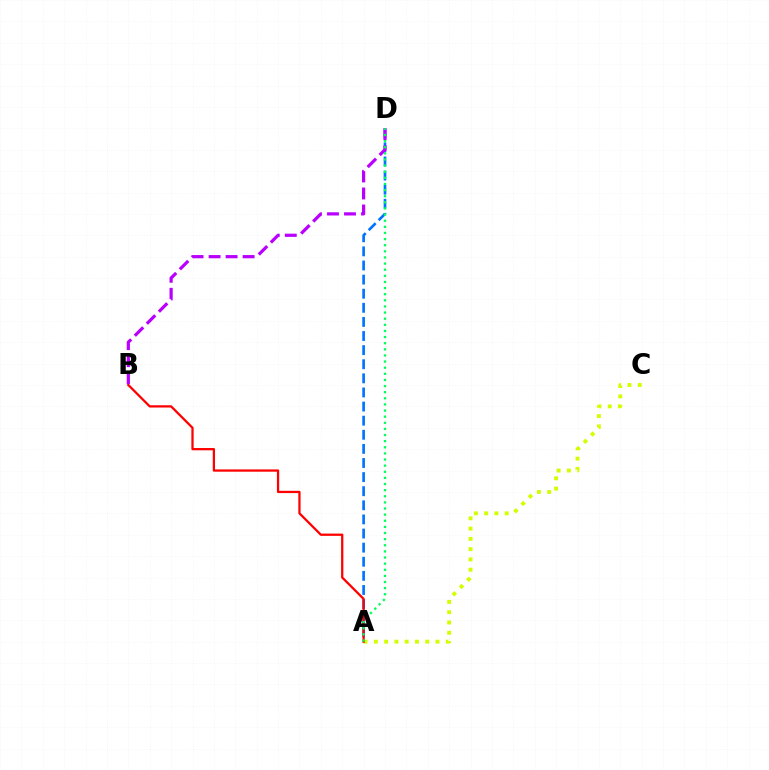{('A', 'C'): [{'color': '#d1ff00', 'line_style': 'dotted', 'thickness': 2.79}], ('A', 'D'): [{'color': '#0074ff', 'line_style': 'dashed', 'thickness': 1.92}, {'color': '#00ff5c', 'line_style': 'dotted', 'thickness': 1.66}], ('A', 'B'): [{'color': '#ff0000', 'line_style': 'solid', 'thickness': 1.63}], ('B', 'D'): [{'color': '#b900ff', 'line_style': 'dashed', 'thickness': 2.31}]}